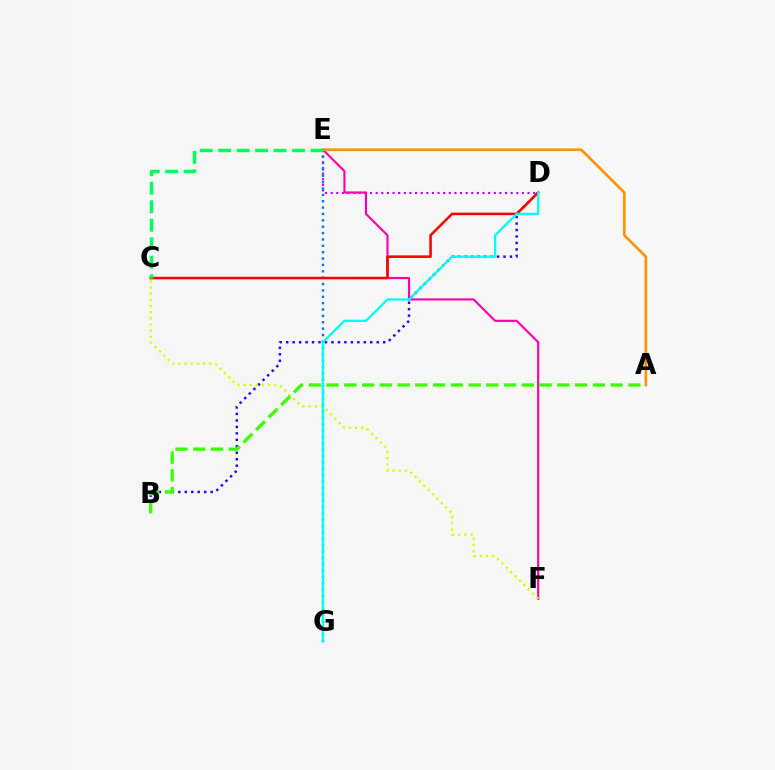{('B', 'D'): [{'color': '#2500ff', 'line_style': 'dotted', 'thickness': 1.76}], ('D', 'E'): [{'color': '#b900ff', 'line_style': 'dotted', 'thickness': 1.53}], ('E', 'G'): [{'color': '#0074ff', 'line_style': 'dotted', 'thickness': 1.73}], ('E', 'F'): [{'color': '#ff00ac', 'line_style': 'solid', 'thickness': 1.55}], ('C', 'D'): [{'color': '#ff0000', 'line_style': 'solid', 'thickness': 1.85}], ('C', 'F'): [{'color': '#d1ff00', 'line_style': 'dotted', 'thickness': 1.67}], ('A', 'B'): [{'color': '#3dff00', 'line_style': 'dashed', 'thickness': 2.41}], ('A', 'E'): [{'color': '#ff9400', 'line_style': 'solid', 'thickness': 1.93}], ('C', 'E'): [{'color': '#00ff5c', 'line_style': 'dashed', 'thickness': 2.51}], ('D', 'G'): [{'color': '#00fff6', 'line_style': 'solid', 'thickness': 1.68}]}